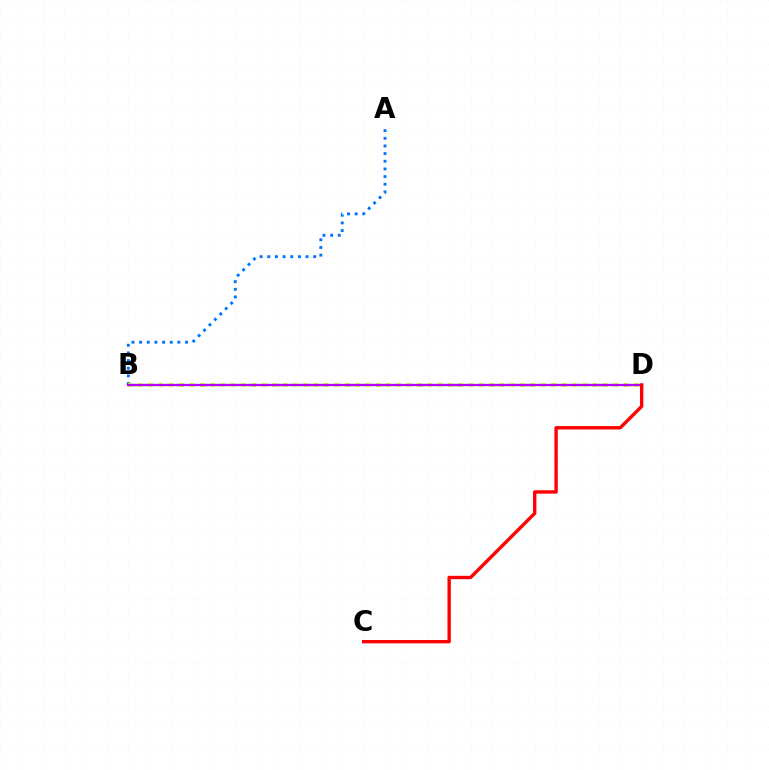{('A', 'B'): [{'color': '#0074ff', 'line_style': 'dotted', 'thickness': 2.08}], ('B', 'D'): [{'color': '#00ff5c', 'line_style': 'dashed', 'thickness': 1.64}, {'color': '#d1ff00', 'line_style': 'dotted', 'thickness': 2.81}, {'color': '#b900ff', 'line_style': 'solid', 'thickness': 1.65}], ('C', 'D'): [{'color': '#ff0000', 'line_style': 'solid', 'thickness': 2.42}]}